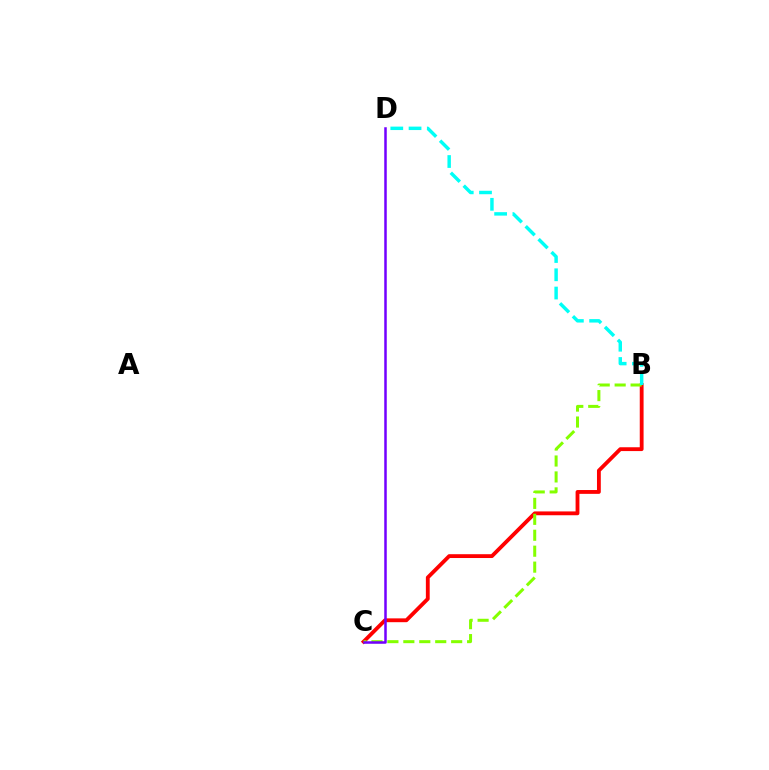{('B', 'C'): [{'color': '#ff0000', 'line_style': 'solid', 'thickness': 2.75}, {'color': '#84ff00', 'line_style': 'dashed', 'thickness': 2.17}], ('C', 'D'): [{'color': '#7200ff', 'line_style': 'solid', 'thickness': 1.81}], ('B', 'D'): [{'color': '#00fff6', 'line_style': 'dashed', 'thickness': 2.48}]}